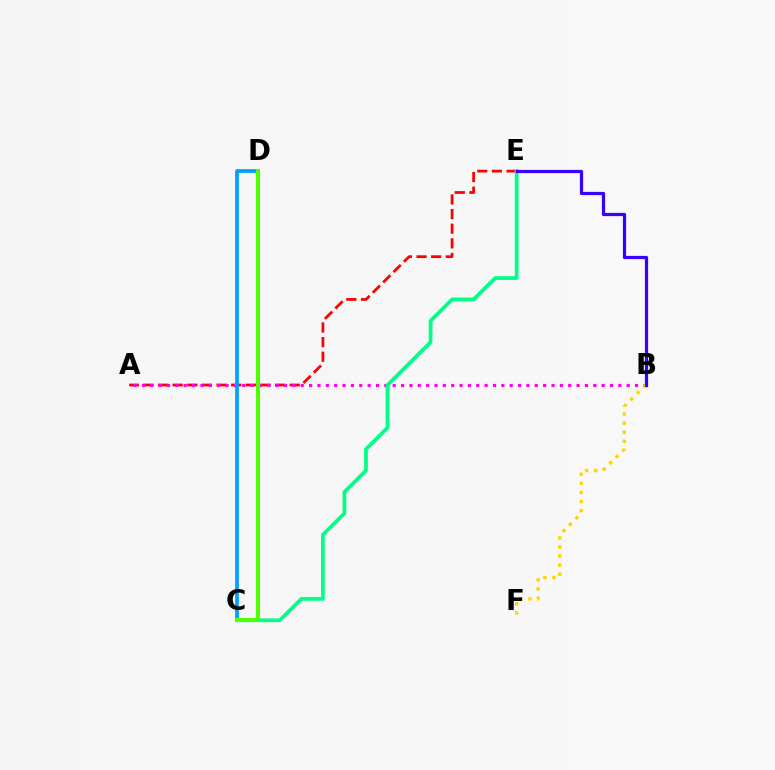{('A', 'E'): [{'color': '#ff0000', 'line_style': 'dashed', 'thickness': 1.99}], ('A', 'B'): [{'color': '#ff00ed', 'line_style': 'dotted', 'thickness': 2.27}], ('B', 'F'): [{'color': '#ffd500', 'line_style': 'dotted', 'thickness': 2.47}], ('C', 'E'): [{'color': '#00ff86', 'line_style': 'solid', 'thickness': 2.68}], ('C', 'D'): [{'color': '#009eff', 'line_style': 'solid', 'thickness': 2.66}, {'color': '#4fff00', 'line_style': 'solid', 'thickness': 2.88}], ('B', 'E'): [{'color': '#3700ff', 'line_style': 'solid', 'thickness': 2.32}]}